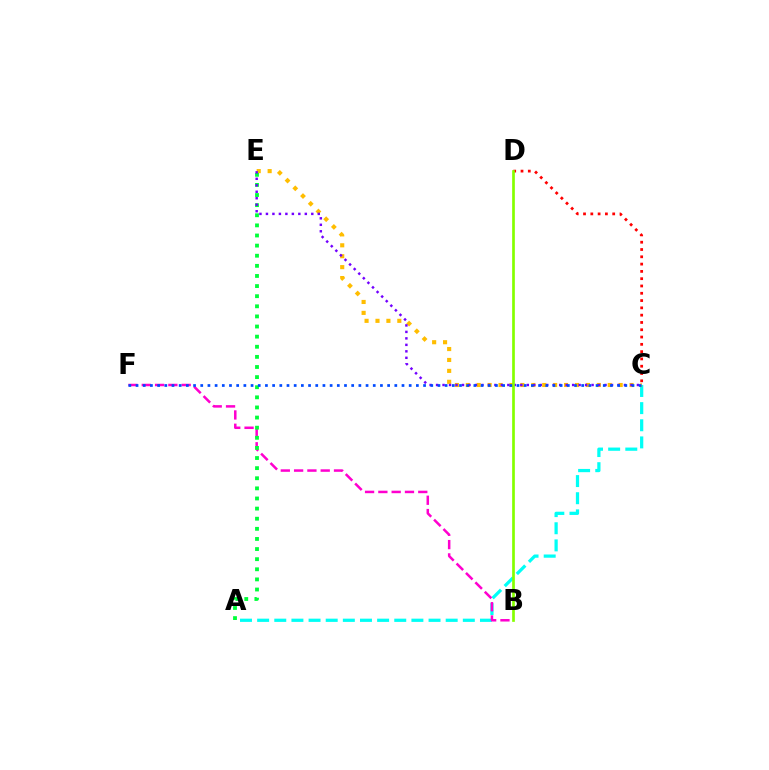{('A', 'C'): [{'color': '#00fff6', 'line_style': 'dashed', 'thickness': 2.33}], ('B', 'F'): [{'color': '#ff00cf', 'line_style': 'dashed', 'thickness': 1.81}], ('C', 'E'): [{'color': '#ffbd00', 'line_style': 'dotted', 'thickness': 2.97}, {'color': '#7200ff', 'line_style': 'dotted', 'thickness': 1.76}], ('C', 'D'): [{'color': '#ff0000', 'line_style': 'dotted', 'thickness': 1.98}], ('A', 'E'): [{'color': '#00ff39', 'line_style': 'dotted', 'thickness': 2.75}], ('B', 'D'): [{'color': '#84ff00', 'line_style': 'solid', 'thickness': 1.94}], ('C', 'F'): [{'color': '#004bff', 'line_style': 'dotted', 'thickness': 1.95}]}